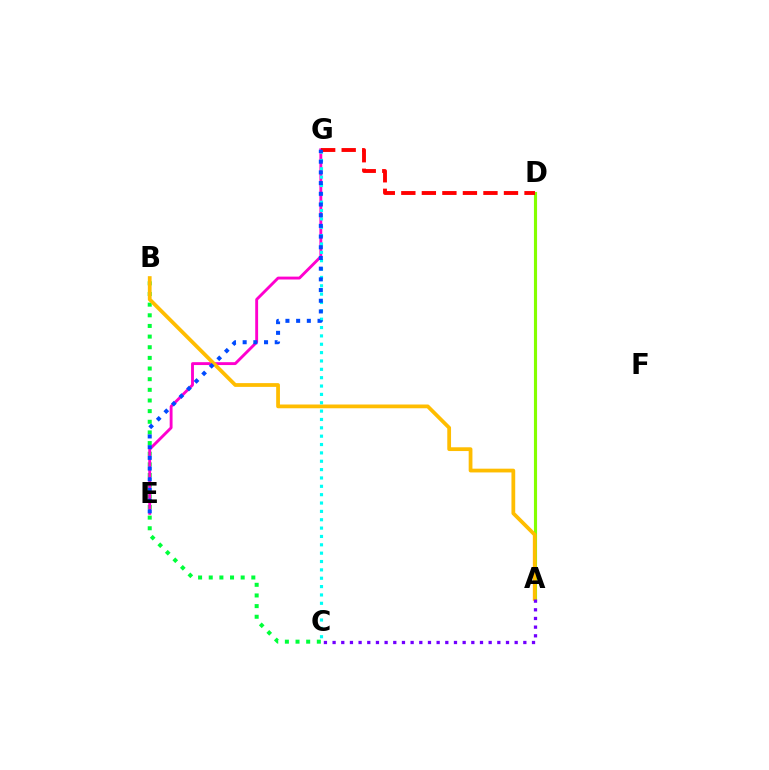{('B', 'C'): [{'color': '#00ff39', 'line_style': 'dotted', 'thickness': 2.89}], ('A', 'D'): [{'color': '#84ff00', 'line_style': 'solid', 'thickness': 2.25}], ('E', 'G'): [{'color': '#ff00cf', 'line_style': 'solid', 'thickness': 2.07}, {'color': '#004bff', 'line_style': 'dotted', 'thickness': 2.91}], ('A', 'B'): [{'color': '#ffbd00', 'line_style': 'solid', 'thickness': 2.71}], ('A', 'C'): [{'color': '#7200ff', 'line_style': 'dotted', 'thickness': 2.36}], ('C', 'G'): [{'color': '#00fff6', 'line_style': 'dotted', 'thickness': 2.27}], ('D', 'G'): [{'color': '#ff0000', 'line_style': 'dashed', 'thickness': 2.79}]}